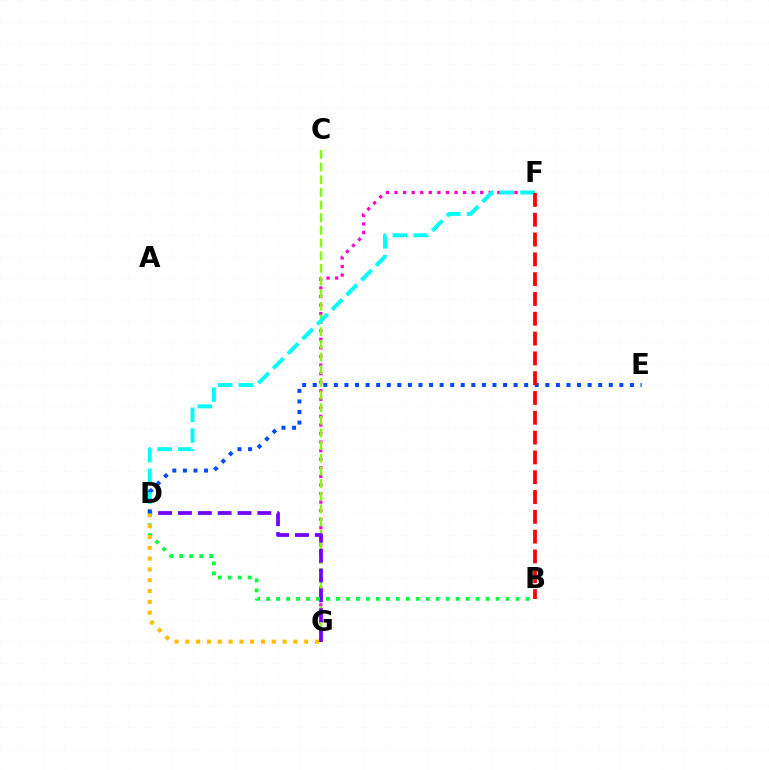{('F', 'G'): [{'color': '#ff00cf', 'line_style': 'dotted', 'thickness': 2.33}], ('C', 'G'): [{'color': '#84ff00', 'line_style': 'dashed', 'thickness': 1.72}], ('D', 'G'): [{'color': '#7200ff', 'line_style': 'dashed', 'thickness': 2.7}, {'color': '#ffbd00', 'line_style': 'dotted', 'thickness': 2.94}], ('B', 'D'): [{'color': '#00ff39', 'line_style': 'dotted', 'thickness': 2.71}], ('D', 'F'): [{'color': '#00fff6', 'line_style': 'dashed', 'thickness': 2.82}], ('D', 'E'): [{'color': '#004bff', 'line_style': 'dotted', 'thickness': 2.87}], ('B', 'F'): [{'color': '#ff0000', 'line_style': 'dashed', 'thickness': 2.69}]}